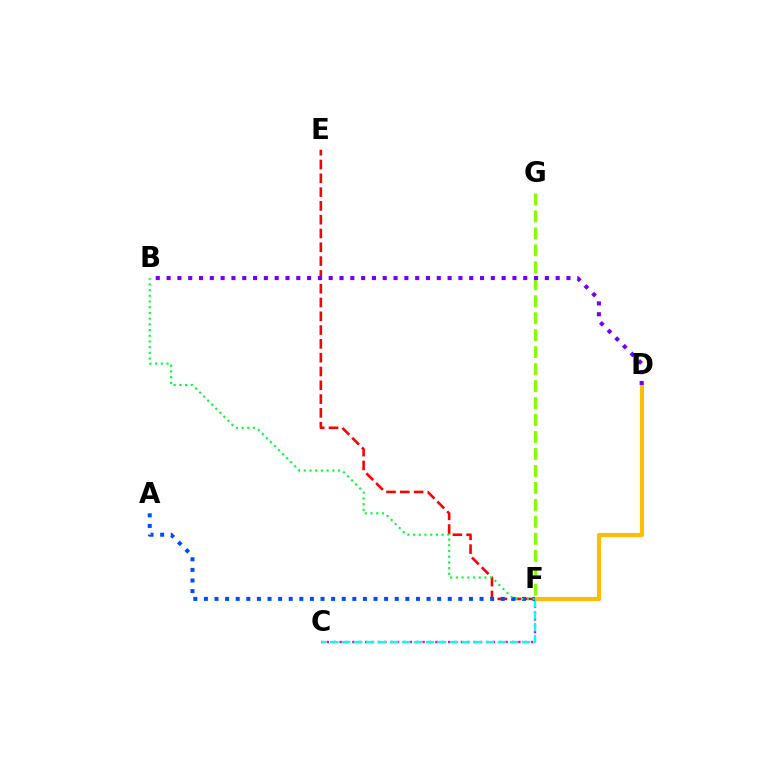{('C', 'F'): [{'color': '#ff00cf', 'line_style': 'dotted', 'thickness': 1.73}, {'color': '#00fff6', 'line_style': 'dashed', 'thickness': 1.63}], ('D', 'F'): [{'color': '#ffbd00', 'line_style': 'solid', 'thickness': 2.97}], ('E', 'F'): [{'color': '#ff0000', 'line_style': 'dashed', 'thickness': 1.87}], ('F', 'G'): [{'color': '#84ff00', 'line_style': 'dashed', 'thickness': 2.31}], ('A', 'F'): [{'color': '#004bff', 'line_style': 'dotted', 'thickness': 2.88}], ('B', 'D'): [{'color': '#7200ff', 'line_style': 'dotted', 'thickness': 2.94}], ('B', 'F'): [{'color': '#00ff39', 'line_style': 'dotted', 'thickness': 1.55}]}